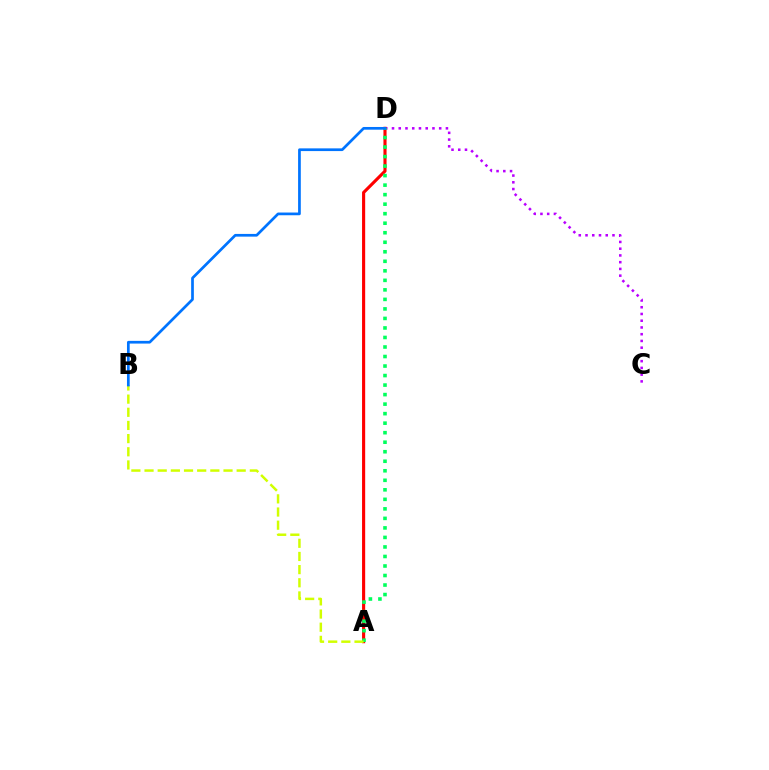{('C', 'D'): [{'color': '#b900ff', 'line_style': 'dotted', 'thickness': 1.83}], ('A', 'D'): [{'color': '#ff0000', 'line_style': 'solid', 'thickness': 2.25}, {'color': '#00ff5c', 'line_style': 'dotted', 'thickness': 2.59}], ('A', 'B'): [{'color': '#d1ff00', 'line_style': 'dashed', 'thickness': 1.79}], ('B', 'D'): [{'color': '#0074ff', 'line_style': 'solid', 'thickness': 1.95}]}